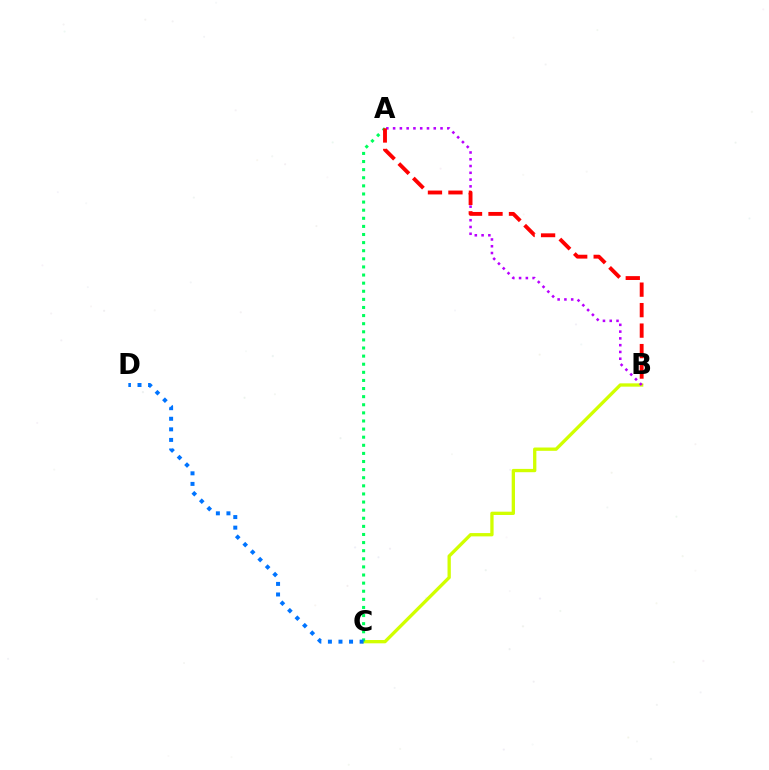{('B', 'C'): [{'color': '#d1ff00', 'line_style': 'solid', 'thickness': 2.38}], ('A', 'C'): [{'color': '#00ff5c', 'line_style': 'dotted', 'thickness': 2.2}], ('C', 'D'): [{'color': '#0074ff', 'line_style': 'dotted', 'thickness': 2.87}], ('A', 'B'): [{'color': '#b900ff', 'line_style': 'dotted', 'thickness': 1.84}, {'color': '#ff0000', 'line_style': 'dashed', 'thickness': 2.78}]}